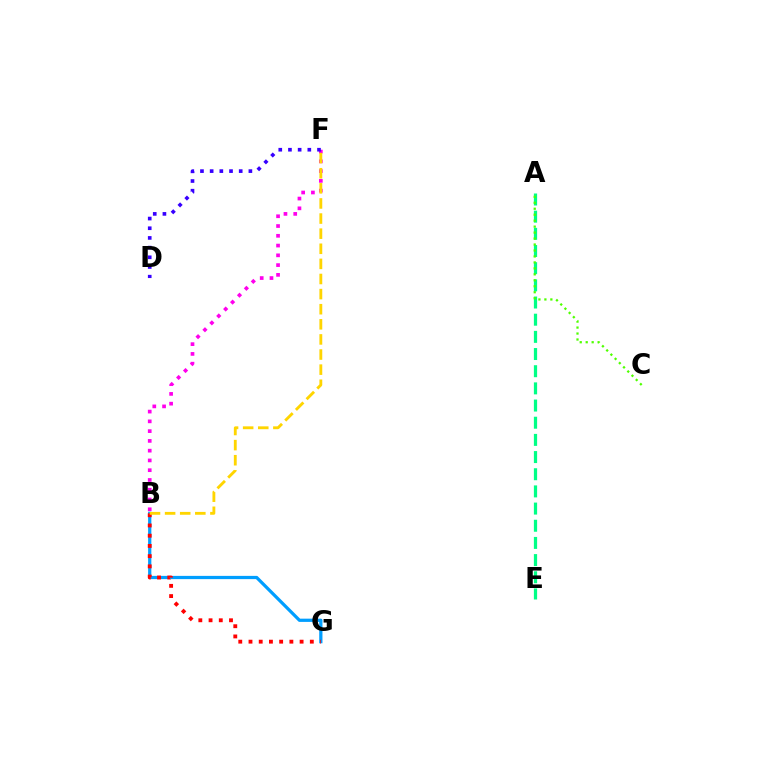{('B', 'G'): [{'color': '#009eff', 'line_style': 'solid', 'thickness': 2.33}, {'color': '#ff0000', 'line_style': 'dotted', 'thickness': 2.78}], ('A', 'E'): [{'color': '#00ff86', 'line_style': 'dashed', 'thickness': 2.33}], ('A', 'C'): [{'color': '#4fff00', 'line_style': 'dotted', 'thickness': 1.62}], ('B', 'F'): [{'color': '#ff00ed', 'line_style': 'dotted', 'thickness': 2.65}, {'color': '#ffd500', 'line_style': 'dashed', 'thickness': 2.05}], ('D', 'F'): [{'color': '#3700ff', 'line_style': 'dotted', 'thickness': 2.63}]}